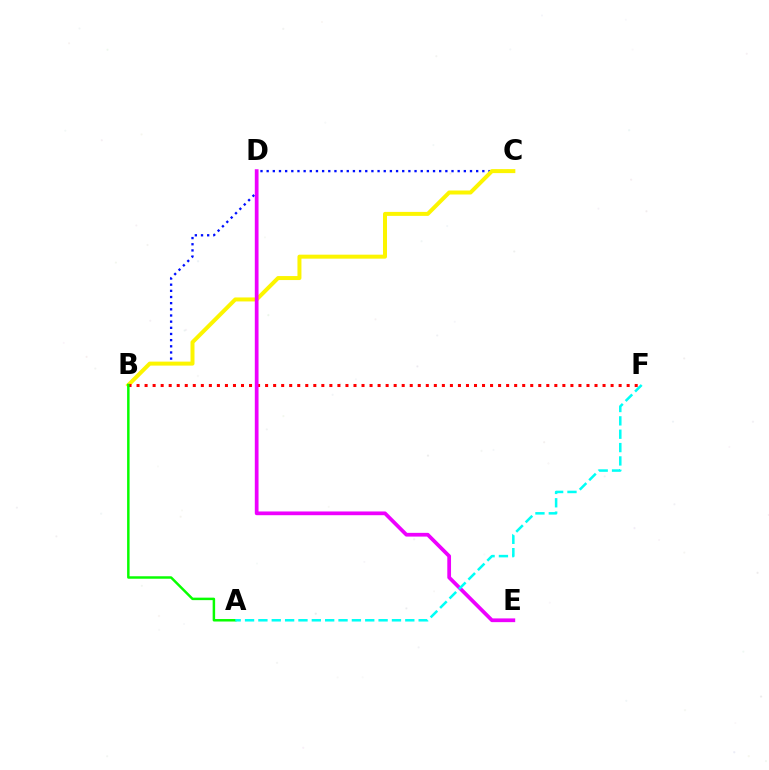{('B', 'C'): [{'color': '#0010ff', 'line_style': 'dotted', 'thickness': 1.67}, {'color': '#fcf500', 'line_style': 'solid', 'thickness': 2.87}], ('B', 'F'): [{'color': '#ff0000', 'line_style': 'dotted', 'thickness': 2.18}], ('D', 'E'): [{'color': '#ee00ff', 'line_style': 'solid', 'thickness': 2.69}], ('A', 'B'): [{'color': '#08ff00', 'line_style': 'solid', 'thickness': 1.78}], ('A', 'F'): [{'color': '#00fff6', 'line_style': 'dashed', 'thickness': 1.81}]}